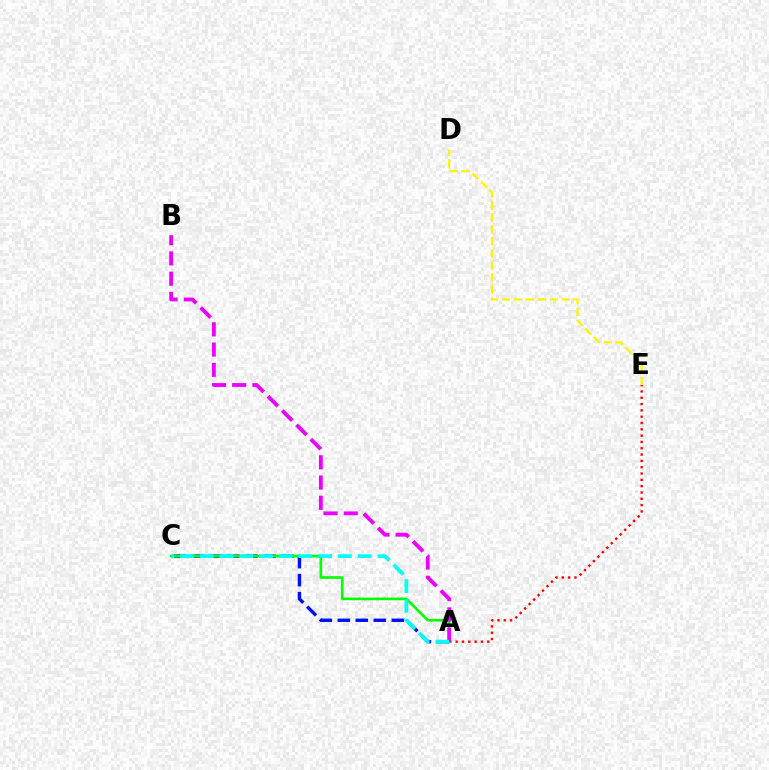{('A', 'E'): [{'color': '#ff0000', 'line_style': 'dotted', 'thickness': 1.72}], ('A', 'C'): [{'color': '#0010ff', 'line_style': 'dashed', 'thickness': 2.44}, {'color': '#08ff00', 'line_style': 'solid', 'thickness': 1.92}, {'color': '#00fff6', 'line_style': 'dashed', 'thickness': 2.68}], ('A', 'B'): [{'color': '#ee00ff', 'line_style': 'dashed', 'thickness': 2.75}], ('D', 'E'): [{'color': '#fcf500', 'line_style': 'dashed', 'thickness': 1.63}]}